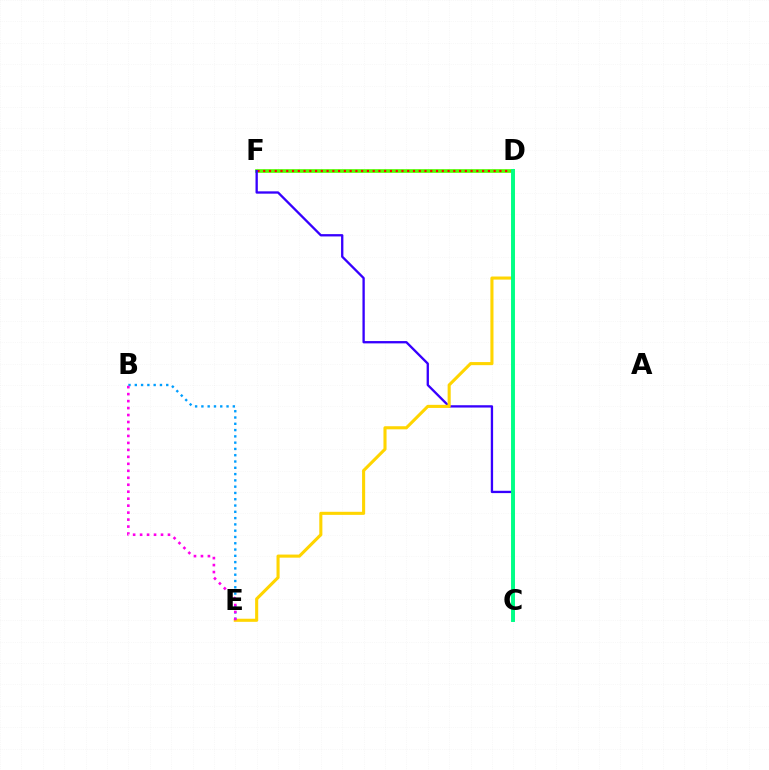{('D', 'F'): [{'color': '#4fff00', 'line_style': 'solid', 'thickness': 2.65}, {'color': '#ff0000', 'line_style': 'dotted', 'thickness': 1.56}], ('C', 'F'): [{'color': '#3700ff', 'line_style': 'solid', 'thickness': 1.67}], ('D', 'E'): [{'color': '#ffd500', 'line_style': 'solid', 'thickness': 2.23}], ('B', 'E'): [{'color': '#009eff', 'line_style': 'dotted', 'thickness': 1.71}, {'color': '#ff00ed', 'line_style': 'dotted', 'thickness': 1.89}], ('C', 'D'): [{'color': '#00ff86', 'line_style': 'solid', 'thickness': 2.82}]}